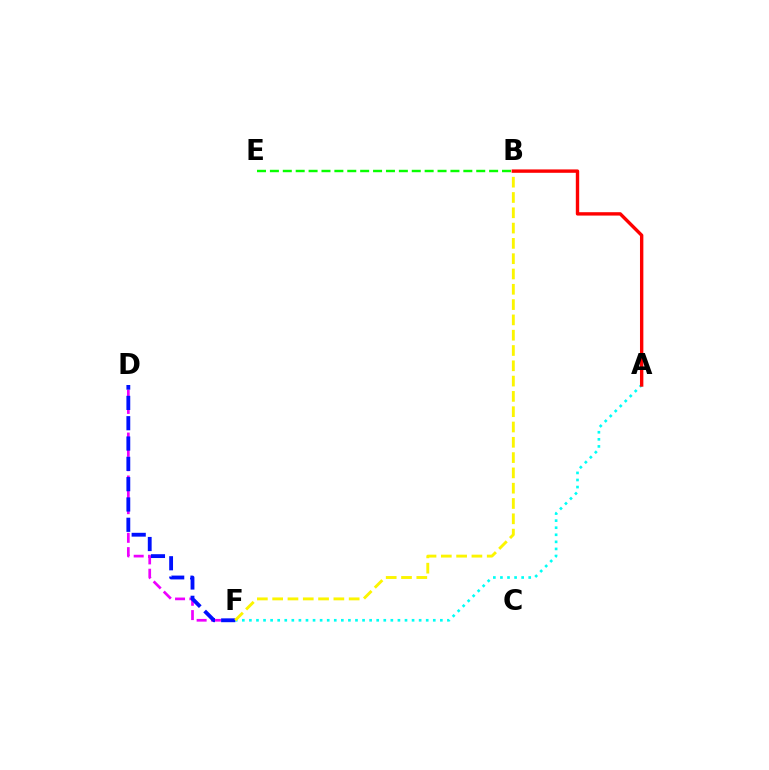{('D', 'F'): [{'color': '#ee00ff', 'line_style': 'dashed', 'thickness': 1.95}, {'color': '#0010ff', 'line_style': 'dashed', 'thickness': 2.76}], ('A', 'F'): [{'color': '#00fff6', 'line_style': 'dotted', 'thickness': 1.92}], ('B', 'F'): [{'color': '#fcf500', 'line_style': 'dashed', 'thickness': 2.08}], ('B', 'E'): [{'color': '#08ff00', 'line_style': 'dashed', 'thickness': 1.75}], ('A', 'B'): [{'color': '#ff0000', 'line_style': 'solid', 'thickness': 2.43}]}